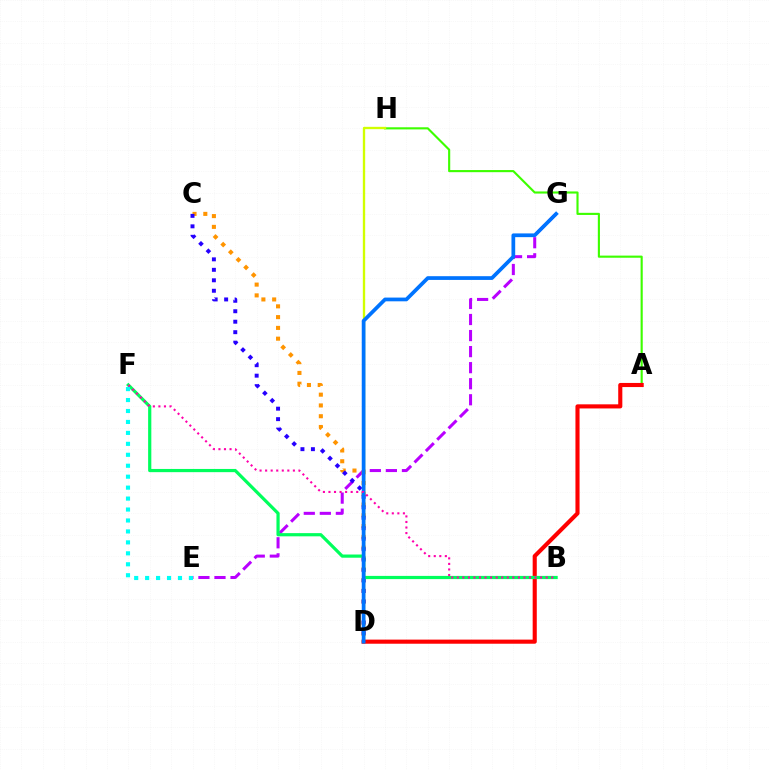{('A', 'H'): [{'color': '#3dff00', 'line_style': 'solid', 'thickness': 1.53}], ('E', 'G'): [{'color': '#b900ff', 'line_style': 'dashed', 'thickness': 2.18}], ('C', 'D'): [{'color': '#ff9400', 'line_style': 'dotted', 'thickness': 2.93}, {'color': '#2500ff', 'line_style': 'dotted', 'thickness': 2.84}], ('D', 'H'): [{'color': '#d1ff00', 'line_style': 'solid', 'thickness': 1.69}], ('A', 'D'): [{'color': '#ff0000', 'line_style': 'solid', 'thickness': 2.96}], ('B', 'F'): [{'color': '#00ff5c', 'line_style': 'solid', 'thickness': 2.31}, {'color': '#ff00ac', 'line_style': 'dotted', 'thickness': 1.51}], ('E', 'F'): [{'color': '#00fff6', 'line_style': 'dotted', 'thickness': 2.98}], ('D', 'G'): [{'color': '#0074ff', 'line_style': 'solid', 'thickness': 2.69}]}